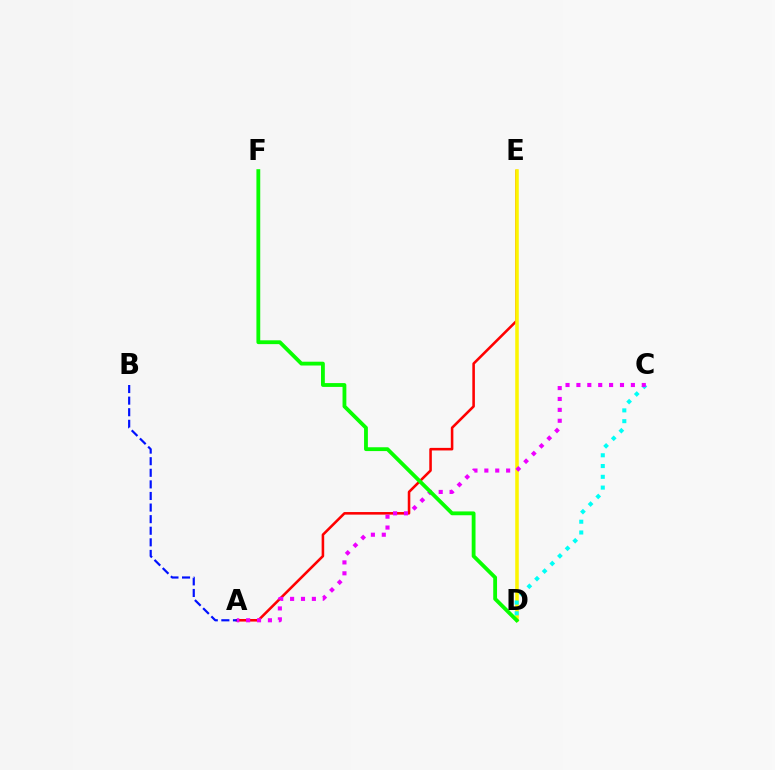{('A', 'E'): [{'color': '#ff0000', 'line_style': 'solid', 'thickness': 1.85}], ('D', 'E'): [{'color': '#fcf500', 'line_style': 'solid', 'thickness': 2.54}], ('C', 'D'): [{'color': '#00fff6', 'line_style': 'dotted', 'thickness': 2.93}], ('A', 'C'): [{'color': '#ee00ff', 'line_style': 'dotted', 'thickness': 2.96}], ('A', 'B'): [{'color': '#0010ff', 'line_style': 'dashed', 'thickness': 1.57}], ('D', 'F'): [{'color': '#08ff00', 'line_style': 'solid', 'thickness': 2.75}]}